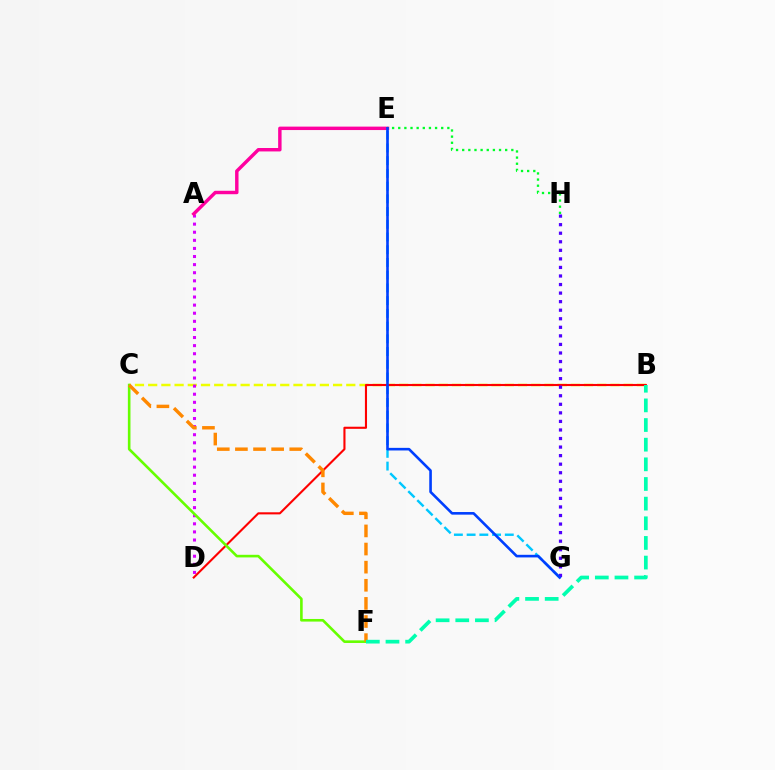{('B', 'C'): [{'color': '#eeff00', 'line_style': 'dashed', 'thickness': 1.79}], ('E', 'G'): [{'color': '#00c7ff', 'line_style': 'dashed', 'thickness': 1.73}, {'color': '#003fff', 'line_style': 'solid', 'thickness': 1.88}], ('B', 'D'): [{'color': '#ff0000', 'line_style': 'solid', 'thickness': 1.52}], ('A', 'D'): [{'color': '#d600ff', 'line_style': 'dotted', 'thickness': 2.2}], ('A', 'E'): [{'color': '#ff00a0', 'line_style': 'solid', 'thickness': 2.47}], ('G', 'H'): [{'color': '#4f00ff', 'line_style': 'dotted', 'thickness': 2.32}], ('E', 'H'): [{'color': '#00ff27', 'line_style': 'dotted', 'thickness': 1.67}], ('C', 'F'): [{'color': '#66ff00', 'line_style': 'solid', 'thickness': 1.88}, {'color': '#ff8800', 'line_style': 'dashed', 'thickness': 2.46}], ('B', 'F'): [{'color': '#00ffaf', 'line_style': 'dashed', 'thickness': 2.67}]}